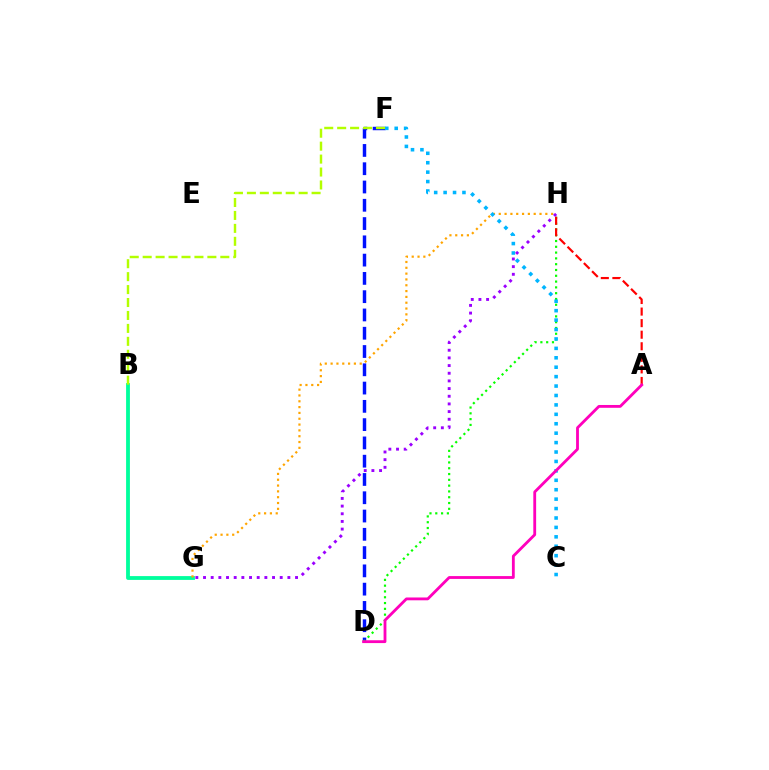{('B', 'G'): [{'color': '#00ff9d', 'line_style': 'solid', 'thickness': 2.75}], ('G', 'H'): [{'color': '#ffa500', 'line_style': 'dotted', 'thickness': 1.58}, {'color': '#9b00ff', 'line_style': 'dotted', 'thickness': 2.08}], ('D', 'F'): [{'color': '#0010ff', 'line_style': 'dashed', 'thickness': 2.48}], ('D', 'H'): [{'color': '#08ff00', 'line_style': 'dotted', 'thickness': 1.58}], ('B', 'F'): [{'color': '#b3ff00', 'line_style': 'dashed', 'thickness': 1.76}], ('A', 'H'): [{'color': '#ff0000', 'line_style': 'dashed', 'thickness': 1.57}], ('C', 'F'): [{'color': '#00b5ff', 'line_style': 'dotted', 'thickness': 2.56}], ('A', 'D'): [{'color': '#ff00bd', 'line_style': 'solid', 'thickness': 2.03}]}